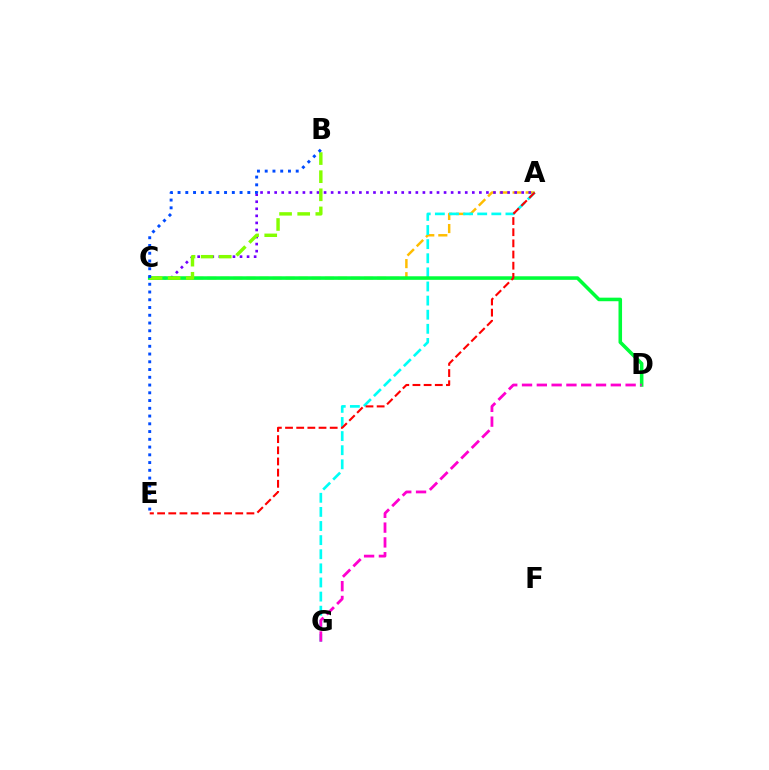{('A', 'C'): [{'color': '#ffbd00', 'line_style': 'dashed', 'thickness': 1.77}, {'color': '#7200ff', 'line_style': 'dotted', 'thickness': 1.92}], ('A', 'G'): [{'color': '#00fff6', 'line_style': 'dashed', 'thickness': 1.92}], ('C', 'D'): [{'color': '#00ff39', 'line_style': 'solid', 'thickness': 2.56}], ('A', 'E'): [{'color': '#ff0000', 'line_style': 'dashed', 'thickness': 1.52}], ('D', 'G'): [{'color': '#ff00cf', 'line_style': 'dashed', 'thickness': 2.01}], ('B', 'C'): [{'color': '#84ff00', 'line_style': 'dashed', 'thickness': 2.46}], ('B', 'E'): [{'color': '#004bff', 'line_style': 'dotted', 'thickness': 2.11}]}